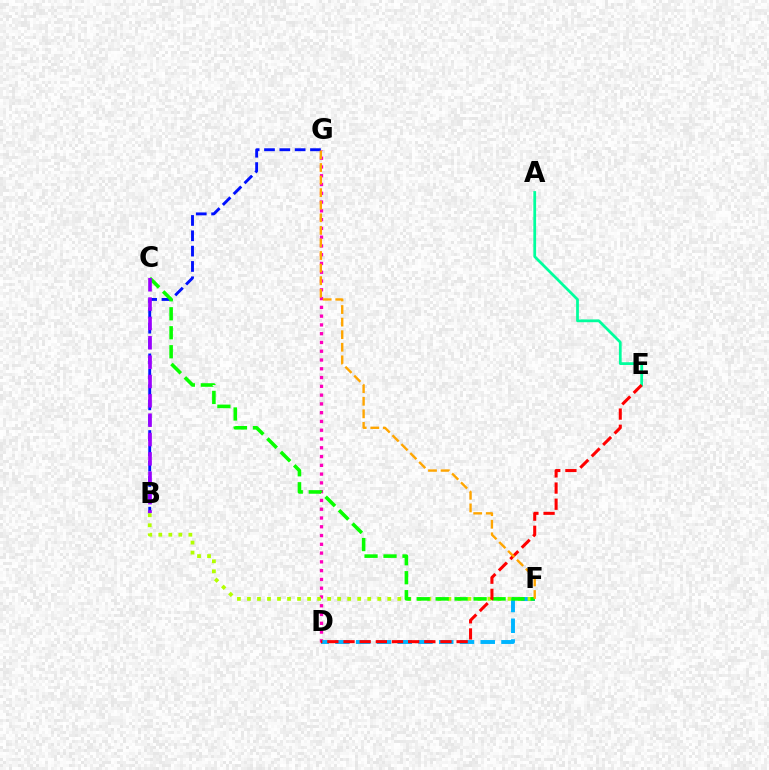{('D', 'G'): [{'color': '#ff00bd', 'line_style': 'dotted', 'thickness': 2.38}], ('B', 'G'): [{'color': '#0010ff', 'line_style': 'dashed', 'thickness': 2.08}], ('D', 'F'): [{'color': '#00b5ff', 'line_style': 'dashed', 'thickness': 2.82}], ('A', 'E'): [{'color': '#00ff9d', 'line_style': 'solid', 'thickness': 1.98}], ('B', 'F'): [{'color': '#b3ff00', 'line_style': 'dotted', 'thickness': 2.72}], ('C', 'F'): [{'color': '#08ff00', 'line_style': 'dashed', 'thickness': 2.58}], ('B', 'C'): [{'color': '#9b00ff', 'line_style': 'dashed', 'thickness': 2.63}], ('D', 'E'): [{'color': '#ff0000', 'line_style': 'dashed', 'thickness': 2.19}], ('F', 'G'): [{'color': '#ffa500', 'line_style': 'dashed', 'thickness': 1.71}]}